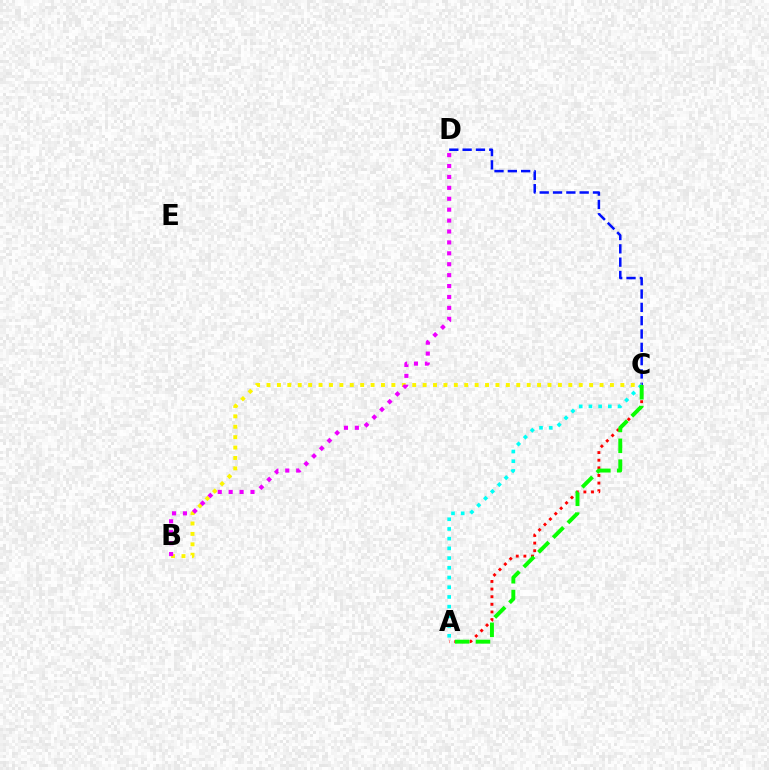{('C', 'D'): [{'color': '#0010ff', 'line_style': 'dashed', 'thickness': 1.81}], ('B', 'C'): [{'color': '#fcf500', 'line_style': 'dotted', 'thickness': 2.83}], ('B', 'D'): [{'color': '#ee00ff', 'line_style': 'dotted', 'thickness': 2.96}], ('A', 'C'): [{'color': '#ff0000', 'line_style': 'dotted', 'thickness': 2.07}, {'color': '#00fff6', 'line_style': 'dotted', 'thickness': 2.64}, {'color': '#08ff00', 'line_style': 'dashed', 'thickness': 2.83}]}